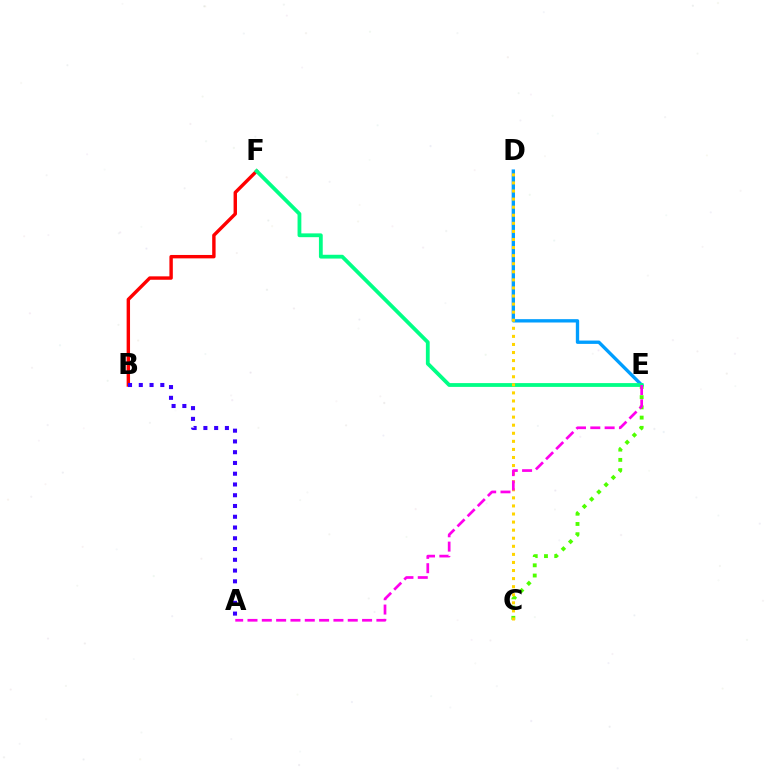{('B', 'F'): [{'color': '#ff0000', 'line_style': 'solid', 'thickness': 2.46}], ('D', 'E'): [{'color': '#009eff', 'line_style': 'solid', 'thickness': 2.41}], ('C', 'E'): [{'color': '#4fff00', 'line_style': 'dotted', 'thickness': 2.78}], ('E', 'F'): [{'color': '#00ff86', 'line_style': 'solid', 'thickness': 2.73}], ('C', 'D'): [{'color': '#ffd500', 'line_style': 'dotted', 'thickness': 2.19}], ('A', 'B'): [{'color': '#3700ff', 'line_style': 'dotted', 'thickness': 2.92}], ('A', 'E'): [{'color': '#ff00ed', 'line_style': 'dashed', 'thickness': 1.95}]}